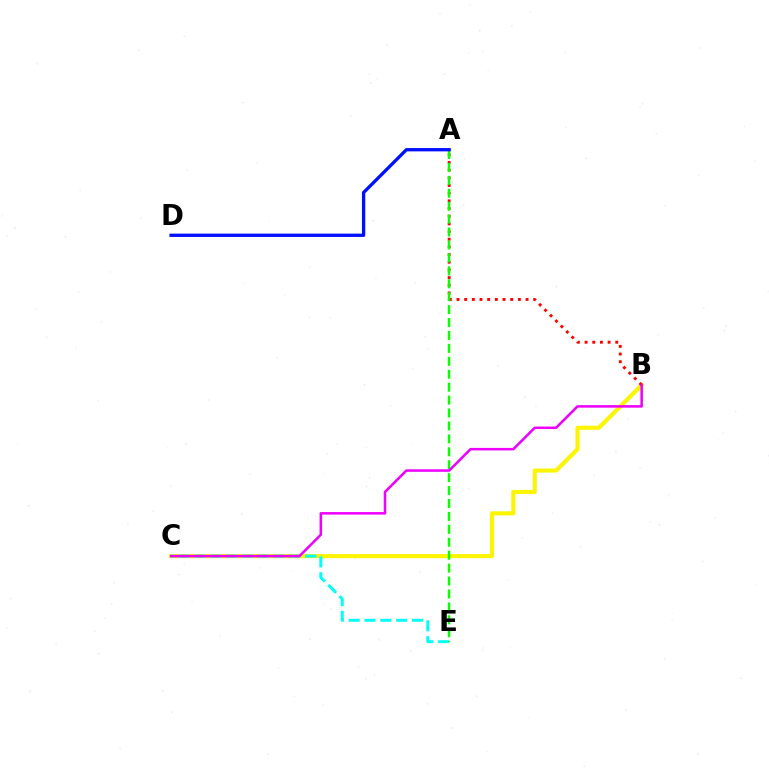{('B', 'C'): [{'color': '#fcf500', 'line_style': 'solid', 'thickness': 2.94}, {'color': '#ee00ff', 'line_style': 'solid', 'thickness': 1.82}], ('A', 'B'): [{'color': '#ff0000', 'line_style': 'dotted', 'thickness': 2.08}], ('C', 'E'): [{'color': '#00fff6', 'line_style': 'dashed', 'thickness': 2.15}], ('A', 'E'): [{'color': '#08ff00', 'line_style': 'dashed', 'thickness': 1.76}], ('A', 'D'): [{'color': '#0010ff', 'line_style': 'solid', 'thickness': 2.38}]}